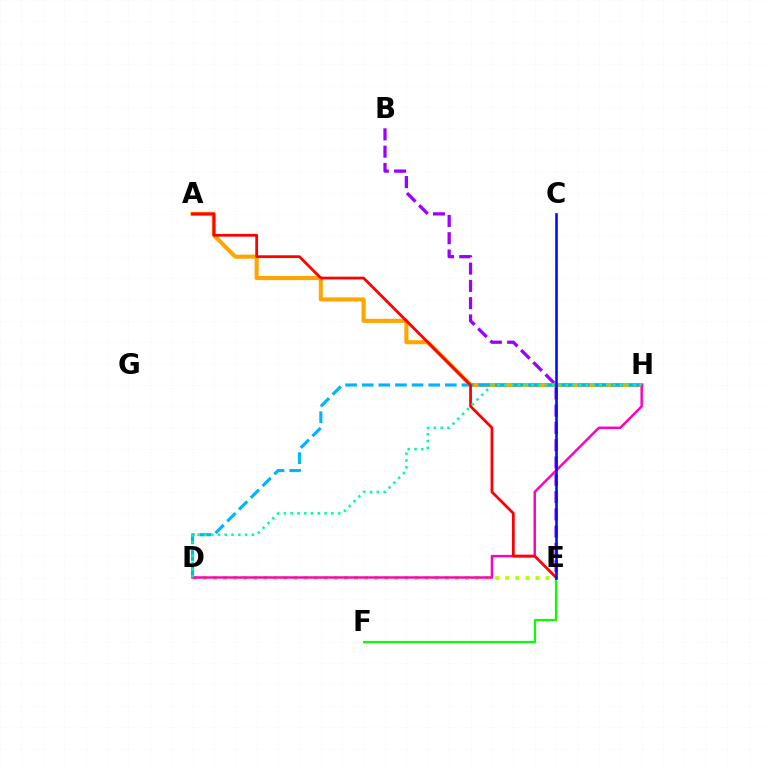{('D', 'E'): [{'color': '#b3ff00', 'line_style': 'dotted', 'thickness': 2.74}], ('B', 'E'): [{'color': '#9b00ff', 'line_style': 'dashed', 'thickness': 2.35}], ('A', 'H'): [{'color': '#ffa500', 'line_style': 'solid', 'thickness': 2.94}], ('D', 'H'): [{'color': '#00b5ff', 'line_style': 'dashed', 'thickness': 2.26}, {'color': '#ff00bd', 'line_style': 'solid', 'thickness': 1.78}, {'color': '#00ff9d', 'line_style': 'dotted', 'thickness': 1.85}], ('E', 'F'): [{'color': '#08ff00', 'line_style': 'solid', 'thickness': 1.57}], ('A', 'E'): [{'color': '#ff0000', 'line_style': 'solid', 'thickness': 1.99}], ('C', 'E'): [{'color': '#0010ff', 'line_style': 'solid', 'thickness': 1.88}]}